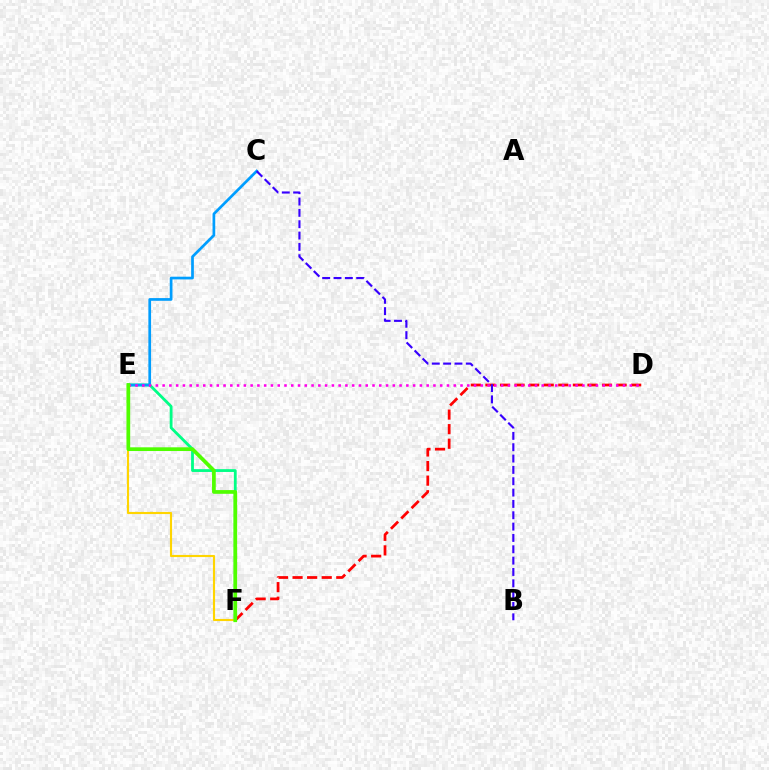{('D', 'F'): [{'color': '#ff0000', 'line_style': 'dashed', 'thickness': 1.98}], ('E', 'F'): [{'color': '#00ff86', 'line_style': 'solid', 'thickness': 2.02}, {'color': '#ffd500', 'line_style': 'solid', 'thickness': 1.54}, {'color': '#4fff00', 'line_style': 'solid', 'thickness': 2.68}], ('C', 'E'): [{'color': '#009eff', 'line_style': 'solid', 'thickness': 1.95}], ('D', 'E'): [{'color': '#ff00ed', 'line_style': 'dotted', 'thickness': 1.84}], ('B', 'C'): [{'color': '#3700ff', 'line_style': 'dashed', 'thickness': 1.54}]}